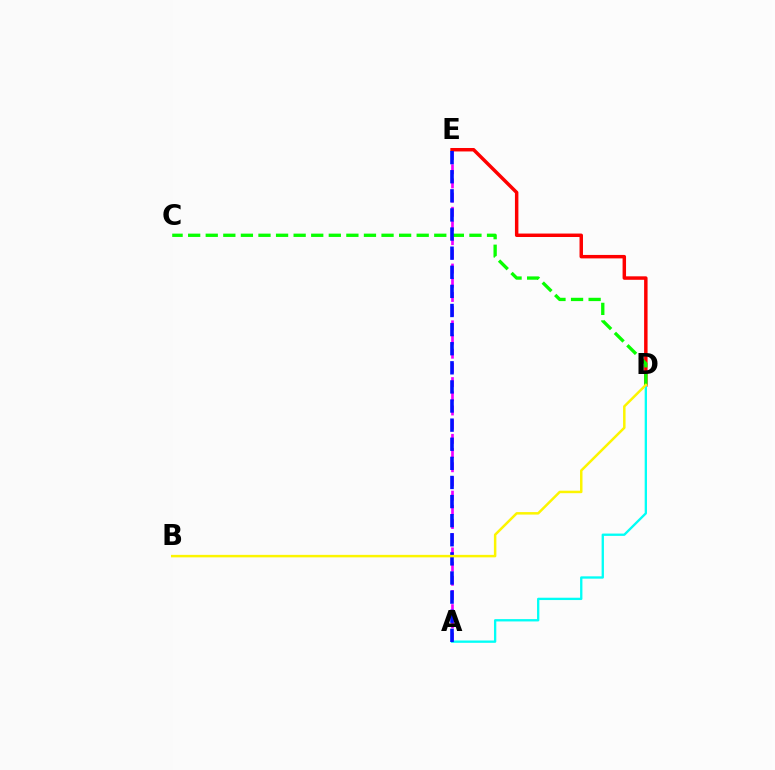{('A', 'E'): [{'color': '#ee00ff', 'line_style': 'dashed', 'thickness': 1.93}, {'color': '#0010ff', 'line_style': 'dashed', 'thickness': 2.6}], ('D', 'E'): [{'color': '#ff0000', 'line_style': 'solid', 'thickness': 2.49}], ('A', 'D'): [{'color': '#00fff6', 'line_style': 'solid', 'thickness': 1.67}], ('C', 'D'): [{'color': '#08ff00', 'line_style': 'dashed', 'thickness': 2.39}], ('B', 'D'): [{'color': '#fcf500', 'line_style': 'solid', 'thickness': 1.8}]}